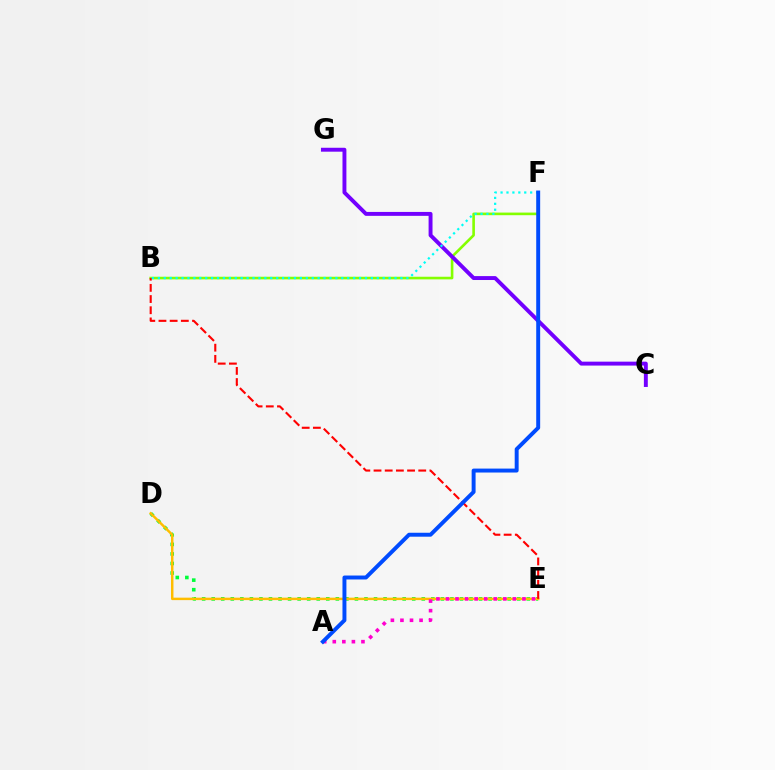{('D', 'E'): [{'color': '#00ff39', 'line_style': 'dotted', 'thickness': 2.59}, {'color': '#ffbd00', 'line_style': 'solid', 'thickness': 1.77}], ('B', 'F'): [{'color': '#84ff00', 'line_style': 'solid', 'thickness': 1.89}, {'color': '#00fff6', 'line_style': 'dotted', 'thickness': 1.61}], ('C', 'G'): [{'color': '#7200ff', 'line_style': 'solid', 'thickness': 2.82}], ('A', 'E'): [{'color': '#ff00cf', 'line_style': 'dotted', 'thickness': 2.6}], ('B', 'E'): [{'color': '#ff0000', 'line_style': 'dashed', 'thickness': 1.52}], ('A', 'F'): [{'color': '#004bff', 'line_style': 'solid', 'thickness': 2.84}]}